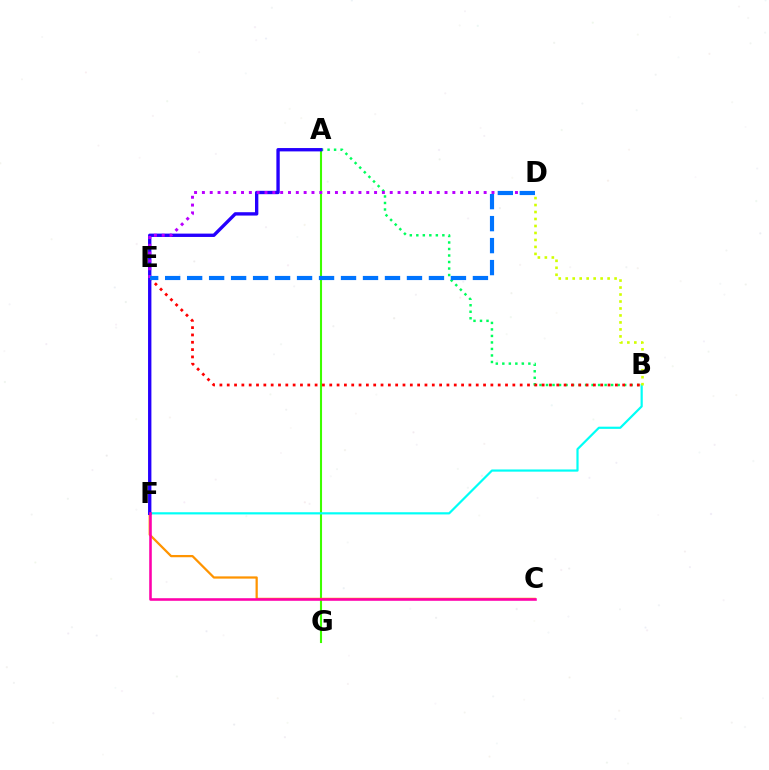{('A', 'B'): [{'color': '#00ff5c', 'line_style': 'dotted', 'thickness': 1.77}], ('A', 'G'): [{'color': '#3dff00', 'line_style': 'solid', 'thickness': 1.51}], ('C', 'F'): [{'color': '#ff9400', 'line_style': 'solid', 'thickness': 1.62}, {'color': '#ff00ac', 'line_style': 'solid', 'thickness': 1.86}], ('B', 'E'): [{'color': '#ff0000', 'line_style': 'dotted', 'thickness': 1.99}], ('B', 'F'): [{'color': '#00fff6', 'line_style': 'solid', 'thickness': 1.58}], ('B', 'D'): [{'color': '#d1ff00', 'line_style': 'dotted', 'thickness': 1.9}], ('A', 'F'): [{'color': '#2500ff', 'line_style': 'solid', 'thickness': 2.41}], ('D', 'E'): [{'color': '#b900ff', 'line_style': 'dotted', 'thickness': 2.13}, {'color': '#0074ff', 'line_style': 'dashed', 'thickness': 2.99}]}